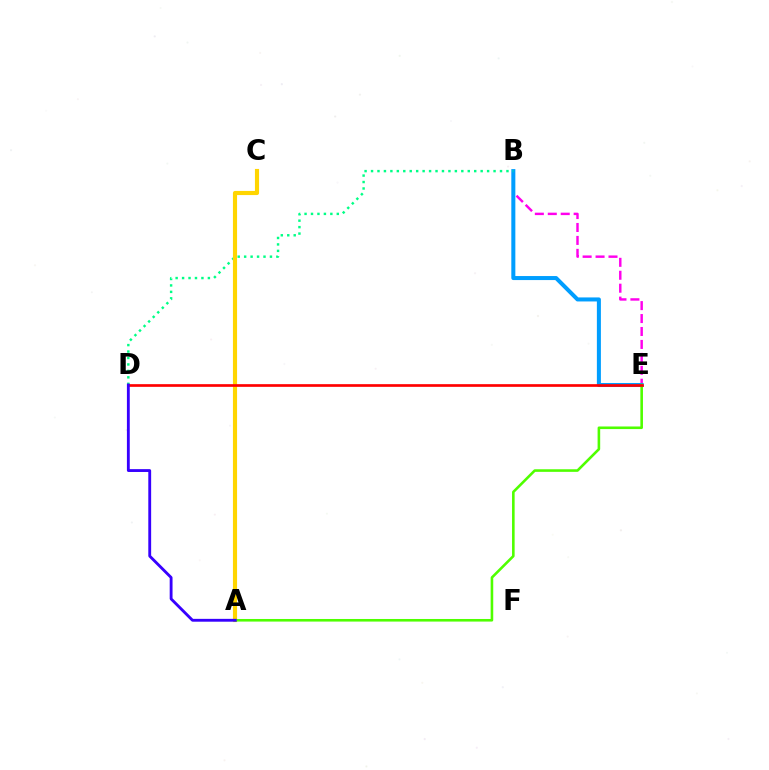{('B', 'E'): [{'color': '#ff00ed', 'line_style': 'dashed', 'thickness': 1.76}, {'color': '#009eff', 'line_style': 'solid', 'thickness': 2.9}], ('B', 'D'): [{'color': '#00ff86', 'line_style': 'dotted', 'thickness': 1.75}], ('A', 'C'): [{'color': '#ffd500', 'line_style': 'solid', 'thickness': 2.98}], ('A', 'E'): [{'color': '#4fff00', 'line_style': 'solid', 'thickness': 1.87}], ('D', 'E'): [{'color': '#ff0000', 'line_style': 'solid', 'thickness': 1.93}], ('A', 'D'): [{'color': '#3700ff', 'line_style': 'solid', 'thickness': 2.05}]}